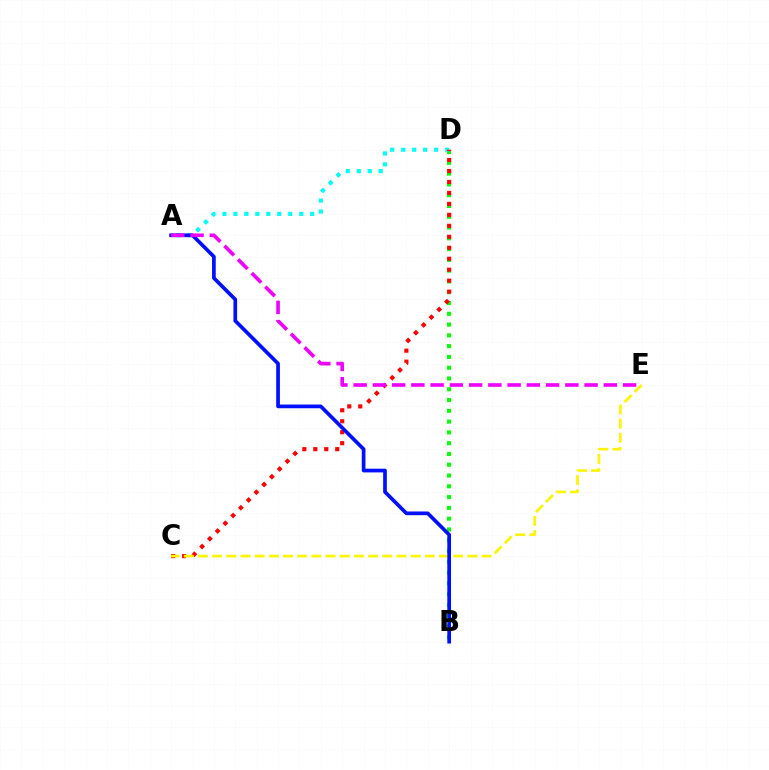{('B', 'D'): [{'color': '#08ff00', 'line_style': 'dotted', 'thickness': 2.93}], ('A', 'D'): [{'color': '#00fff6', 'line_style': 'dotted', 'thickness': 2.98}], ('C', 'D'): [{'color': '#ff0000', 'line_style': 'dotted', 'thickness': 2.98}], ('C', 'E'): [{'color': '#fcf500', 'line_style': 'dashed', 'thickness': 1.93}], ('A', 'B'): [{'color': '#0010ff', 'line_style': 'solid', 'thickness': 2.66}], ('A', 'E'): [{'color': '#ee00ff', 'line_style': 'dashed', 'thickness': 2.61}]}